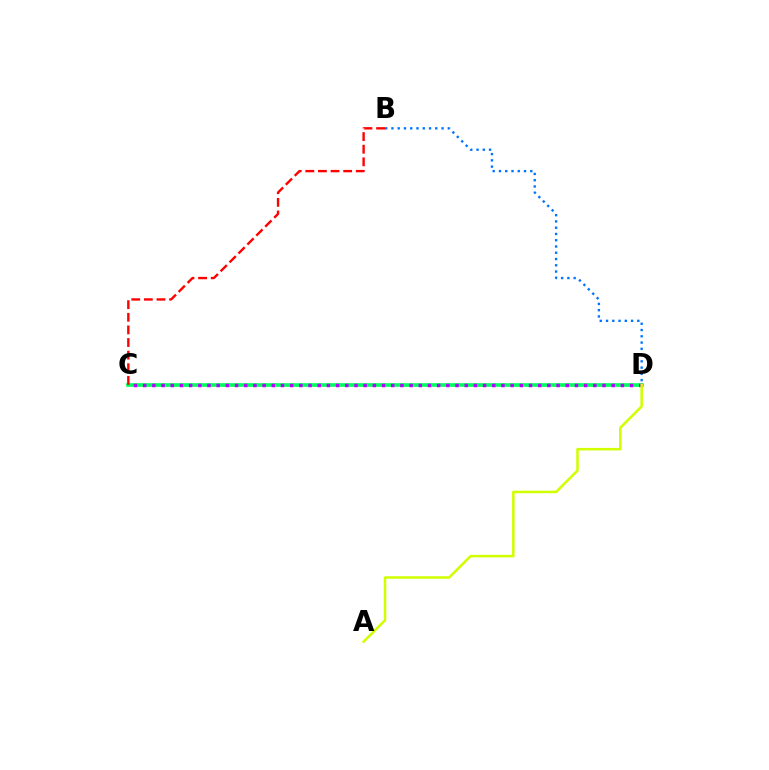{('C', 'D'): [{'color': '#00ff5c', 'line_style': 'solid', 'thickness': 2.64}, {'color': '#b900ff', 'line_style': 'dotted', 'thickness': 2.5}], ('B', 'C'): [{'color': '#ff0000', 'line_style': 'dashed', 'thickness': 1.71}], ('A', 'D'): [{'color': '#d1ff00', 'line_style': 'solid', 'thickness': 1.82}], ('B', 'D'): [{'color': '#0074ff', 'line_style': 'dotted', 'thickness': 1.7}]}